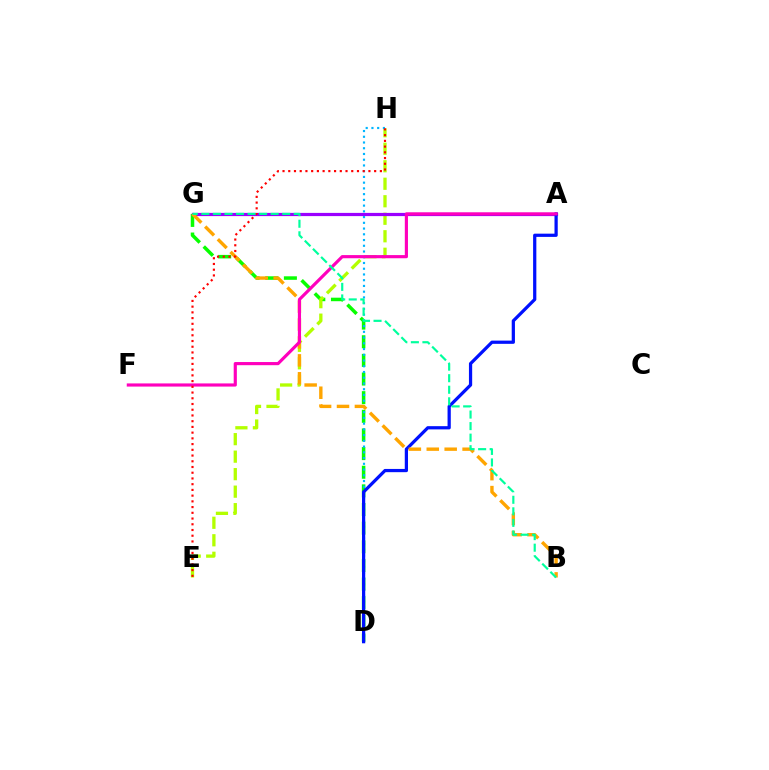{('D', 'G'): [{'color': '#08ff00', 'line_style': 'dashed', 'thickness': 2.53}], ('E', 'H'): [{'color': '#b3ff00', 'line_style': 'dashed', 'thickness': 2.38}, {'color': '#ff0000', 'line_style': 'dotted', 'thickness': 1.56}], ('A', 'G'): [{'color': '#9b00ff', 'line_style': 'solid', 'thickness': 2.3}], ('D', 'H'): [{'color': '#00b5ff', 'line_style': 'dotted', 'thickness': 1.56}], ('A', 'D'): [{'color': '#0010ff', 'line_style': 'solid', 'thickness': 2.33}], ('B', 'G'): [{'color': '#ffa500', 'line_style': 'dashed', 'thickness': 2.43}, {'color': '#00ff9d', 'line_style': 'dashed', 'thickness': 1.57}], ('A', 'F'): [{'color': '#ff00bd', 'line_style': 'solid', 'thickness': 2.27}]}